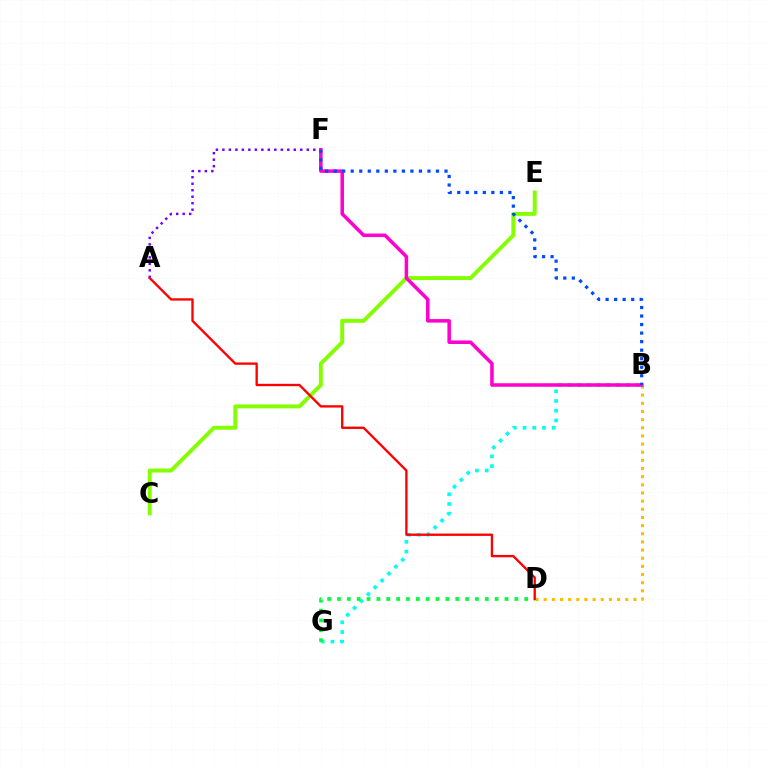{('C', 'E'): [{'color': '#84ff00', 'line_style': 'solid', 'thickness': 2.84}], ('B', 'G'): [{'color': '#00fff6', 'line_style': 'dotted', 'thickness': 2.64}], ('B', 'D'): [{'color': '#ffbd00', 'line_style': 'dotted', 'thickness': 2.22}], ('A', 'F'): [{'color': '#7200ff', 'line_style': 'dotted', 'thickness': 1.76}], ('D', 'G'): [{'color': '#00ff39', 'line_style': 'dotted', 'thickness': 2.68}], ('B', 'F'): [{'color': '#ff00cf', 'line_style': 'solid', 'thickness': 2.53}, {'color': '#004bff', 'line_style': 'dotted', 'thickness': 2.32}], ('A', 'D'): [{'color': '#ff0000', 'line_style': 'solid', 'thickness': 1.69}]}